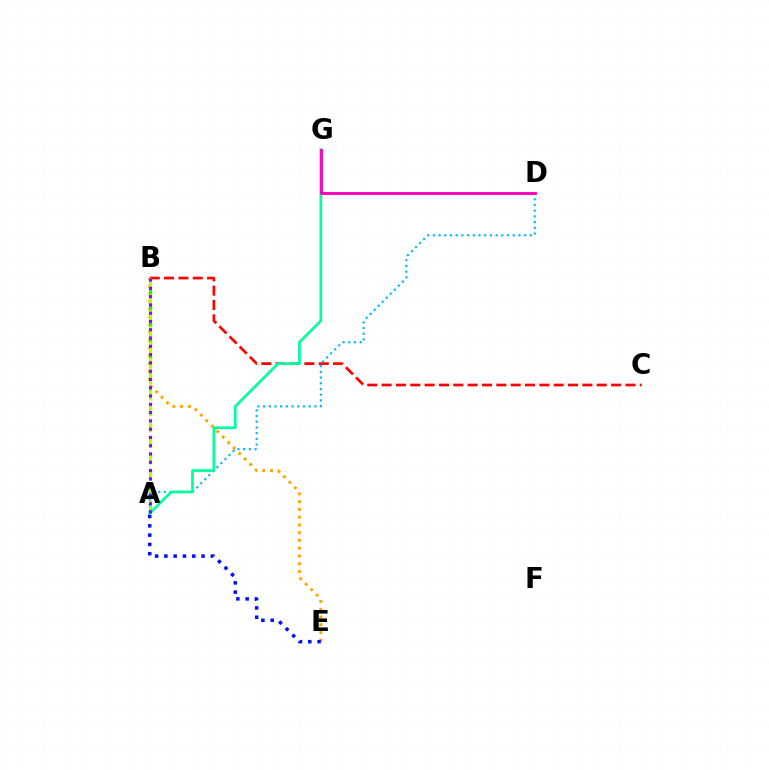{('B', 'C'): [{'color': '#ff0000', 'line_style': 'dashed', 'thickness': 1.95}], ('B', 'E'): [{'color': '#ffa500', 'line_style': 'dotted', 'thickness': 2.11}], ('A', 'B'): [{'color': '#08ff00', 'line_style': 'dashed', 'thickness': 2.23}, {'color': '#b3ff00', 'line_style': 'dashed', 'thickness': 2.15}, {'color': '#9b00ff', 'line_style': 'dotted', 'thickness': 2.25}], ('A', 'D'): [{'color': '#00b5ff', 'line_style': 'dotted', 'thickness': 1.55}], ('A', 'G'): [{'color': '#00ff9d', 'line_style': 'solid', 'thickness': 1.95}], ('A', 'E'): [{'color': '#0010ff', 'line_style': 'dotted', 'thickness': 2.52}], ('D', 'G'): [{'color': '#ff00bd', 'line_style': 'solid', 'thickness': 2.08}]}